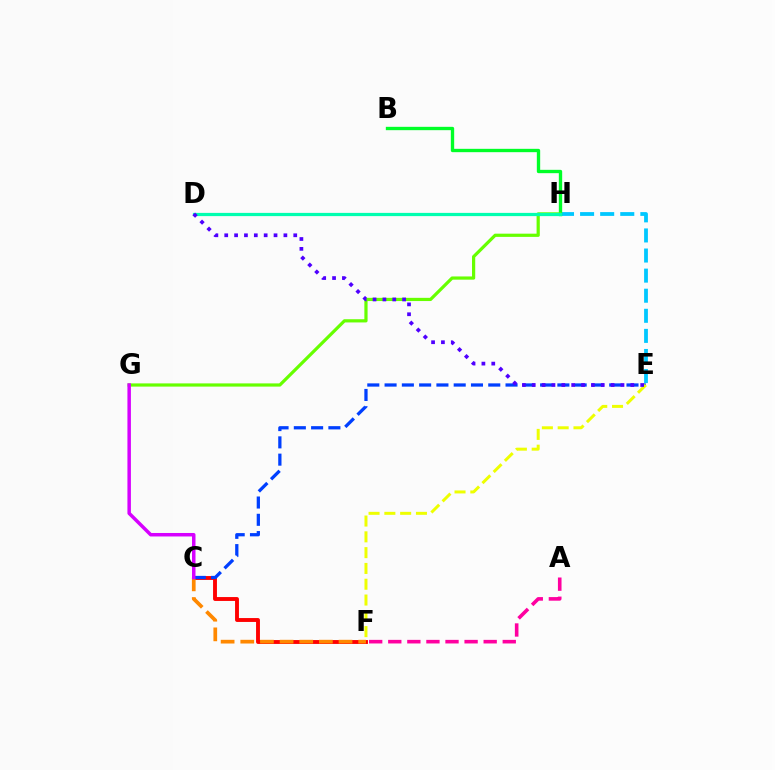{('E', 'H'): [{'color': '#00c7ff', 'line_style': 'dashed', 'thickness': 2.73}], ('B', 'H'): [{'color': '#00ff27', 'line_style': 'solid', 'thickness': 2.41}], ('C', 'F'): [{'color': '#ff0000', 'line_style': 'solid', 'thickness': 2.8}, {'color': '#ff8800', 'line_style': 'dashed', 'thickness': 2.67}], ('G', 'H'): [{'color': '#66ff00', 'line_style': 'solid', 'thickness': 2.31}], ('C', 'E'): [{'color': '#003fff', 'line_style': 'dashed', 'thickness': 2.35}], ('E', 'F'): [{'color': '#eeff00', 'line_style': 'dashed', 'thickness': 2.15}], ('C', 'G'): [{'color': '#d600ff', 'line_style': 'solid', 'thickness': 2.51}], ('D', 'H'): [{'color': '#00ffaf', 'line_style': 'solid', 'thickness': 2.33}], ('D', 'E'): [{'color': '#4f00ff', 'line_style': 'dotted', 'thickness': 2.68}], ('A', 'F'): [{'color': '#ff00a0', 'line_style': 'dashed', 'thickness': 2.59}]}